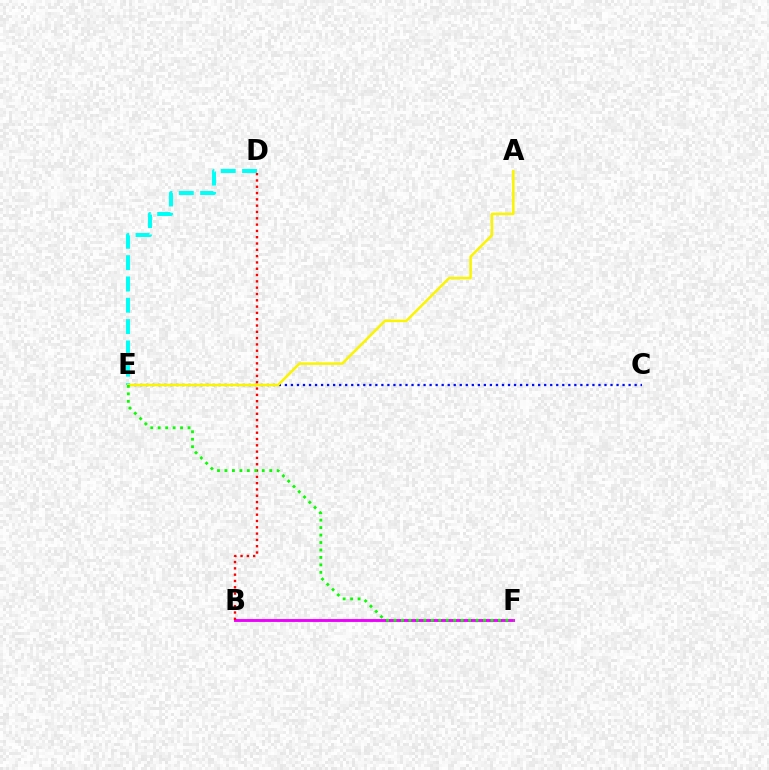{('B', 'F'): [{'color': '#ee00ff', 'line_style': 'solid', 'thickness': 2.08}], ('C', 'E'): [{'color': '#0010ff', 'line_style': 'dotted', 'thickness': 1.64}], ('B', 'D'): [{'color': '#ff0000', 'line_style': 'dotted', 'thickness': 1.71}], ('D', 'E'): [{'color': '#00fff6', 'line_style': 'dashed', 'thickness': 2.9}], ('A', 'E'): [{'color': '#fcf500', 'line_style': 'solid', 'thickness': 1.82}], ('E', 'F'): [{'color': '#08ff00', 'line_style': 'dotted', 'thickness': 2.03}]}